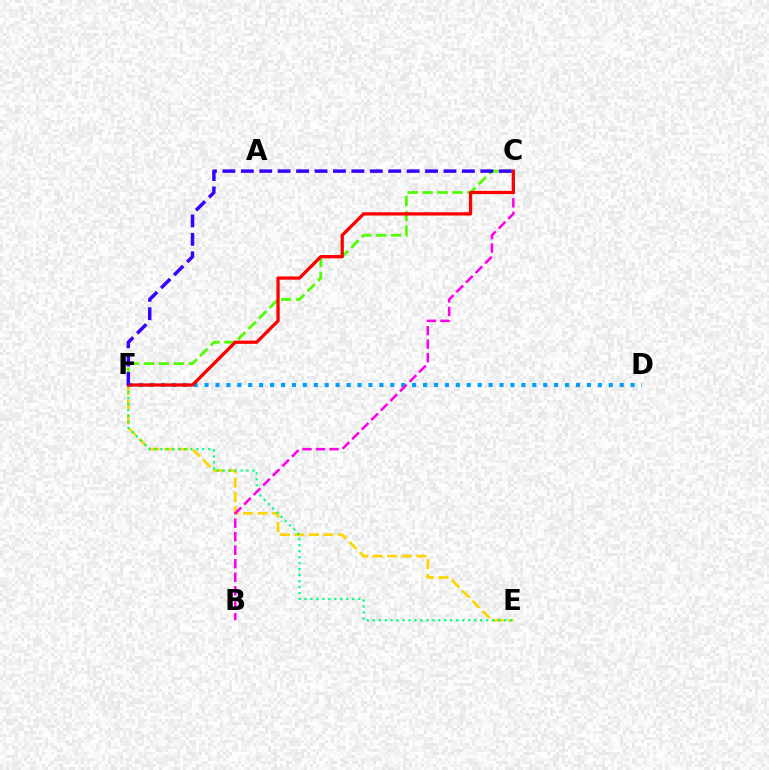{('E', 'F'): [{'color': '#ffd500', 'line_style': 'dashed', 'thickness': 1.97}, {'color': '#00ff86', 'line_style': 'dotted', 'thickness': 1.62}], ('C', 'F'): [{'color': '#4fff00', 'line_style': 'dashed', 'thickness': 2.02}, {'color': '#ff0000', 'line_style': 'solid', 'thickness': 2.36}, {'color': '#3700ff', 'line_style': 'dashed', 'thickness': 2.5}], ('D', 'F'): [{'color': '#009eff', 'line_style': 'dotted', 'thickness': 2.97}], ('B', 'C'): [{'color': '#ff00ed', 'line_style': 'dashed', 'thickness': 1.84}]}